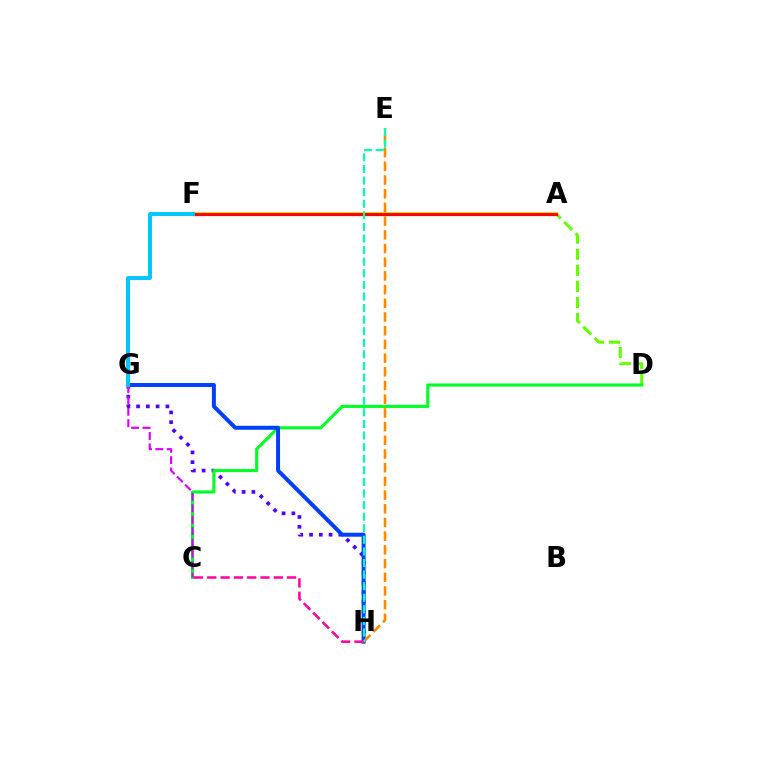{('G', 'H'): [{'color': '#4f00ff', 'line_style': 'dotted', 'thickness': 2.65}, {'color': '#003fff', 'line_style': 'solid', 'thickness': 2.86}], ('A', 'D'): [{'color': '#66ff00', 'line_style': 'dashed', 'thickness': 2.18}], ('C', 'D'): [{'color': '#00ff27', 'line_style': 'solid', 'thickness': 2.23}], ('A', 'F'): [{'color': '#eeff00', 'line_style': 'solid', 'thickness': 2.97}, {'color': '#ff0000', 'line_style': 'solid', 'thickness': 2.32}], ('C', 'G'): [{'color': '#d600ff', 'line_style': 'dashed', 'thickness': 1.55}], ('E', 'H'): [{'color': '#ff8800', 'line_style': 'dashed', 'thickness': 1.86}, {'color': '#00ffaf', 'line_style': 'dashed', 'thickness': 1.57}], ('F', 'G'): [{'color': '#00c7ff', 'line_style': 'solid', 'thickness': 2.83}], ('C', 'H'): [{'color': '#ff00a0', 'line_style': 'dashed', 'thickness': 1.81}]}